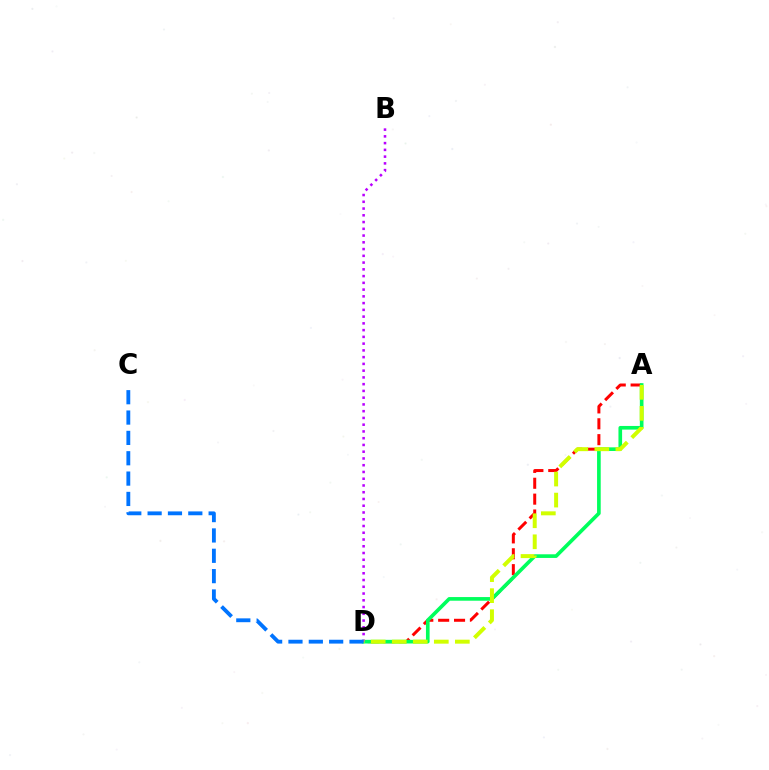{('A', 'D'): [{'color': '#ff0000', 'line_style': 'dashed', 'thickness': 2.16}, {'color': '#00ff5c', 'line_style': 'solid', 'thickness': 2.62}, {'color': '#d1ff00', 'line_style': 'dashed', 'thickness': 2.86}], ('B', 'D'): [{'color': '#b900ff', 'line_style': 'dotted', 'thickness': 1.84}], ('C', 'D'): [{'color': '#0074ff', 'line_style': 'dashed', 'thickness': 2.76}]}